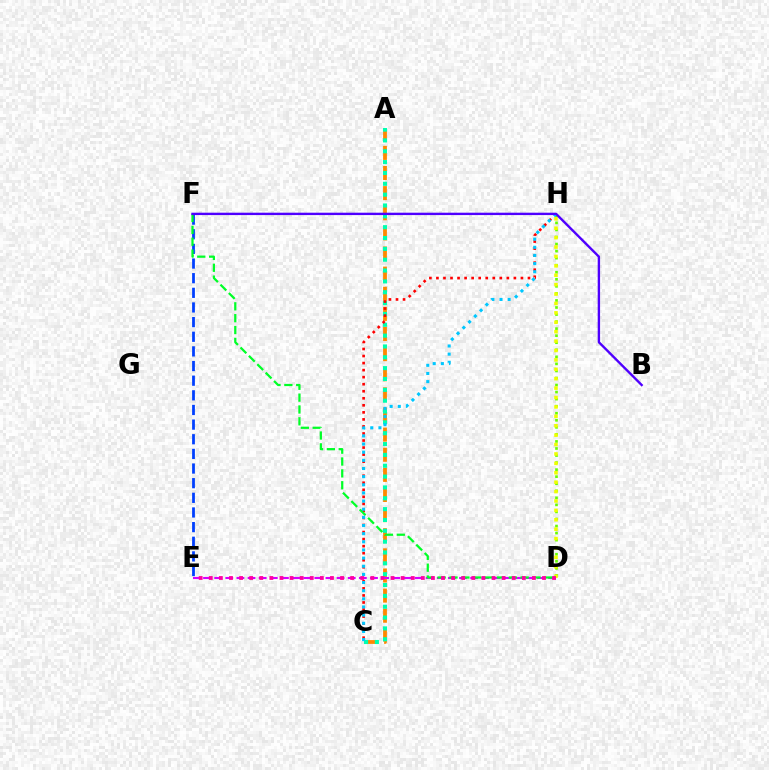{('E', 'F'): [{'color': '#003fff', 'line_style': 'dashed', 'thickness': 1.99}], ('A', 'C'): [{'color': '#ff8800', 'line_style': 'dashed', 'thickness': 2.73}, {'color': '#00ffaf', 'line_style': 'dotted', 'thickness': 2.95}], ('C', 'H'): [{'color': '#ff0000', 'line_style': 'dotted', 'thickness': 1.91}, {'color': '#00c7ff', 'line_style': 'dotted', 'thickness': 2.21}], ('D', 'H'): [{'color': '#66ff00', 'line_style': 'dotted', 'thickness': 1.92}, {'color': '#eeff00', 'line_style': 'dotted', 'thickness': 2.56}], ('D', 'E'): [{'color': '#d600ff', 'line_style': 'dashed', 'thickness': 1.51}, {'color': '#ff00a0', 'line_style': 'dotted', 'thickness': 2.74}], ('D', 'F'): [{'color': '#00ff27', 'line_style': 'dashed', 'thickness': 1.61}], ('B', 'F'): [{'color': '#4f00ff', 'line_style': 'solid', 'thickness': 1.71}]}